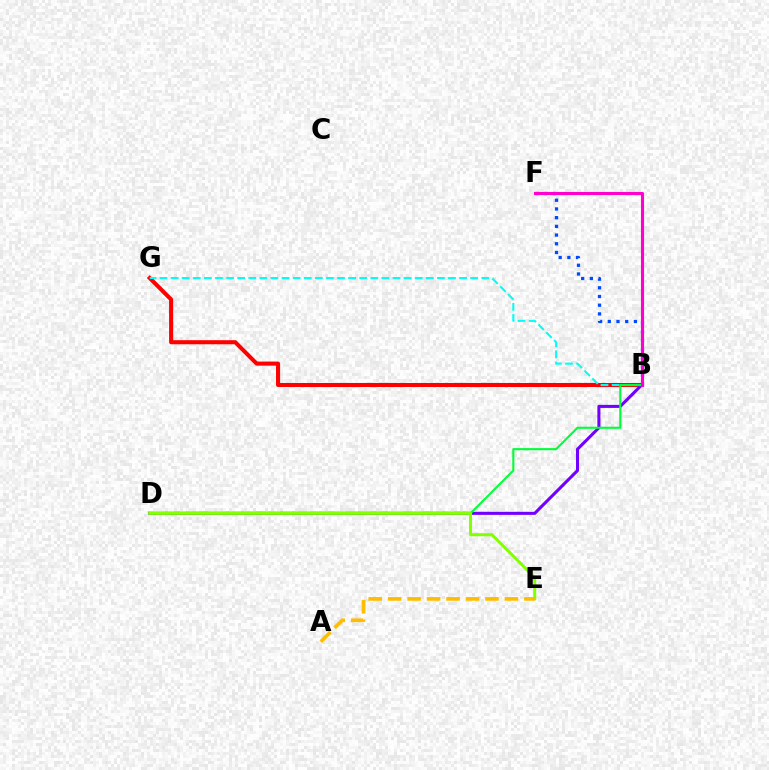{('B', 'G'): [{'color': '#ff0000', 'line_style': 'solid', 'thickness': 2.93}, {'color': '#00fff6', 'line_style': 'dashed', 'thickness': 1.51}], ('B', 'F'): [{'color': '#004bff', 'line_style': 'dotted', 'thickness': 2.36}, {'color': '#ff00cf', 'line_style': 'solid', 'thickness': 2.23}], ('B', 'D'): [{'color': '#7200ff', 'line_style': 'solid', 'thickness': 2.2}, {'color': '#00ff39', 'line_style': 'solid', 'thickness': 1.52}], ('D', 'E'): [{'color': '#84ff00', 'line_style': 'solid', 'thickness': 2.17}], ('A', 'E'): [{'color': '#ffbd00', 'line_style': 'dashed', 'thickness': 2.64}]}